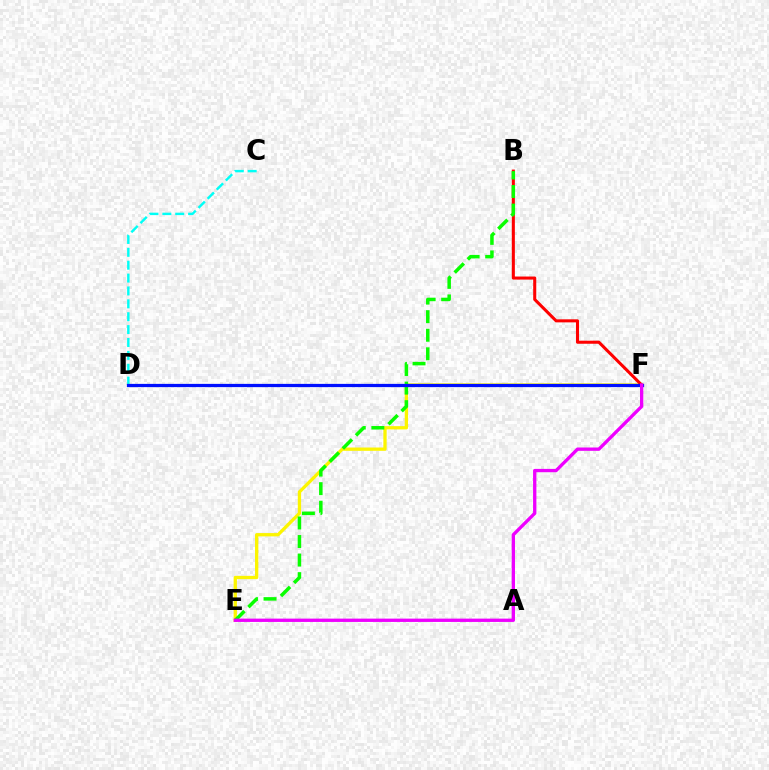{('E', 'F'): [{'color': '#fcf500', 'line_style': 'solid', 'thickness': 2.37}, {'color': '#ee00ff', 'line_style': 'solid', 'thickness': 2.39}], ('B', 'F'): [{'color': '#ff0000', 'line_style': 'solid', 'thickness': 2.2}], ('B', 'E'): [{'color': '#08ff00', 'line_style': 'dashed', 'thickness': 2.52}], ('C', 'D'): [{'color': '#00fff6', 'line_style': 'dashed', 'thickness': 1.75}], ('D', 'F'): [{'color': '#0010ff', 'line_style': 'solid', 'thickness': 2.34}]}